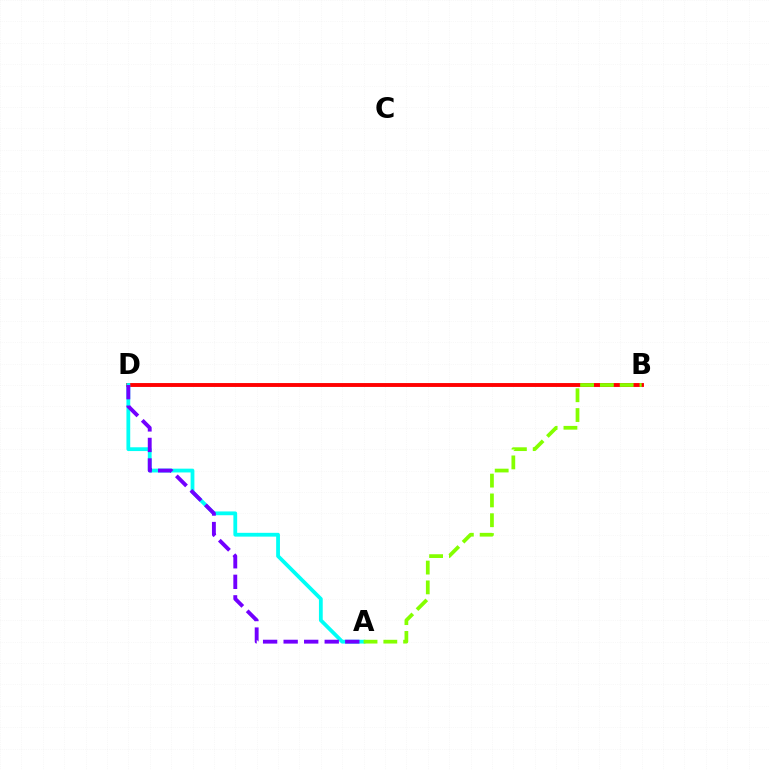{('B', 'D'): [{'color': '#ff0000', 'line_style': 'solid', 'thickness': 2.79}], ('A', 'D'): [{'color': '#00fff6', 'line_style': 'solid', 'thickness': 2.73}, {'color': '#7200ff', 'line_style': 'dashed', 'thickness': 2.79}], ('A', 'B'): [{'color': '#84ff00', 'line_style': 'dashed', 'thickness': 2.69}]}